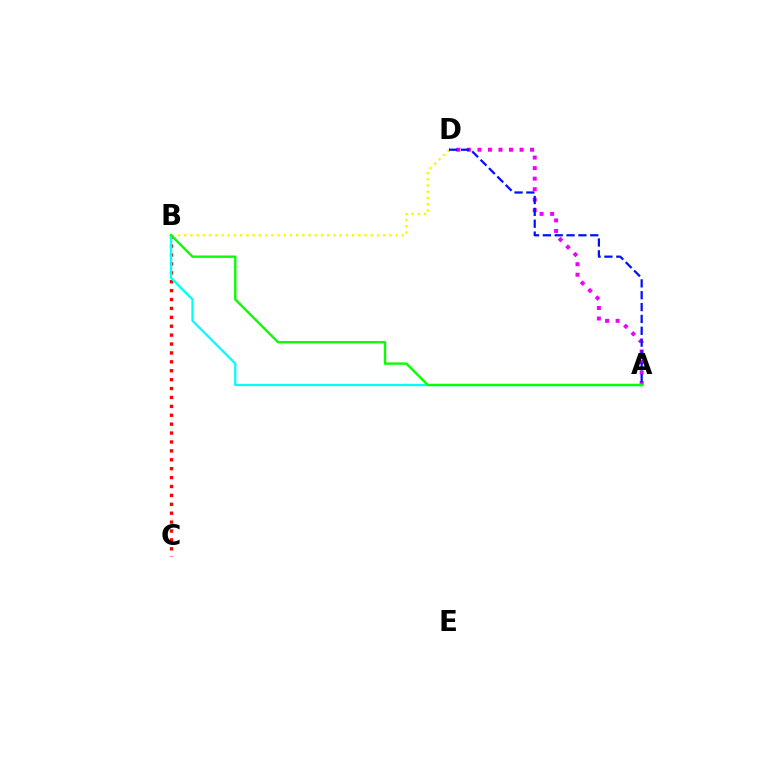{('B', 'C'): [{'color': '#ff0000', 'line_style': 'dotted', 'thickness': 2.42}], ('B', 'D'): [{'color': '#fcf500', 'line_style': 'dotted', 'thickness': 1.69}], ('A', 'D'): [{'color': '#ee00ff', 'line_style': 'dotted', 'thickness': 2.86}, {'color': '#0010ff', 'line_style': 'dashed', 'thickness': 1.61}], ('A', 'B'): [{'color': '#00fff6', 'line_style': 'solid', 'thickness': 1.62}, {'color': '#08ff00', 'line_style': 'solid', 'thickness': 1.72}]}